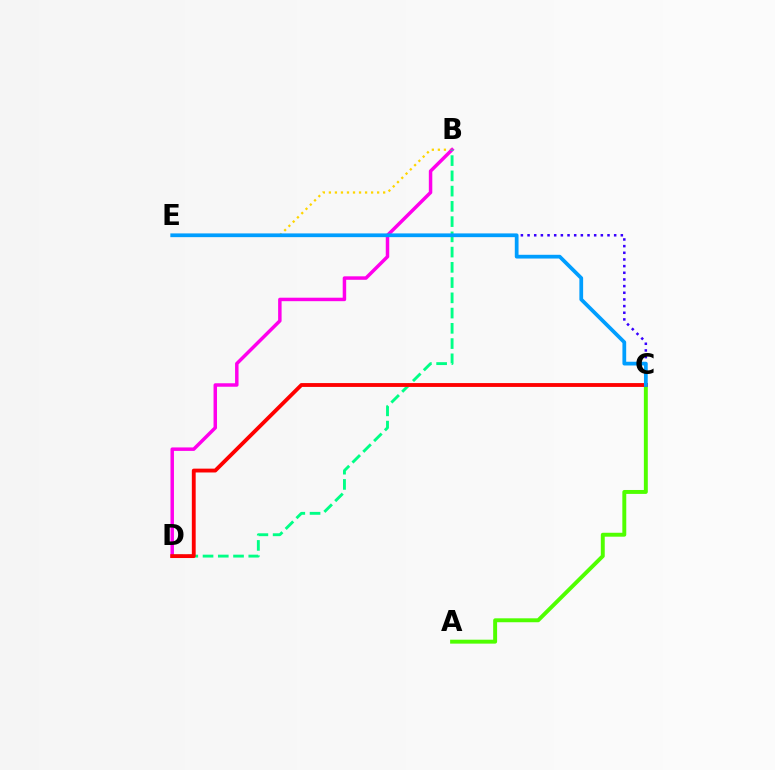{('B', 'E'): [{'color': '#ffd500', 'line_style': 'dotted', 'thickness': 1.64}], ('A', 'C'): [{'color': '#4fff00', 'line_style': 'solid', 'thickness': 2.83}], ('C', 'E'): [{'color': '#3700ff', 'line_style': 'dotted', 'thickness': 1.81}, {'color': '#009eff', 'line_style': 'solid', 'thickness': 2.7}], ('B', 'D'): [{'color': '#ff00ed', 'line_style': 'solid', 'thickness': 2.5}, {'color': '#00ff86', 'line_style': 'dashed', 'thickness': 2.07}], ('C', 'D'): [{'color': '#ff0000', 'line_style': 'solid', 'thickness': 2.77}]}